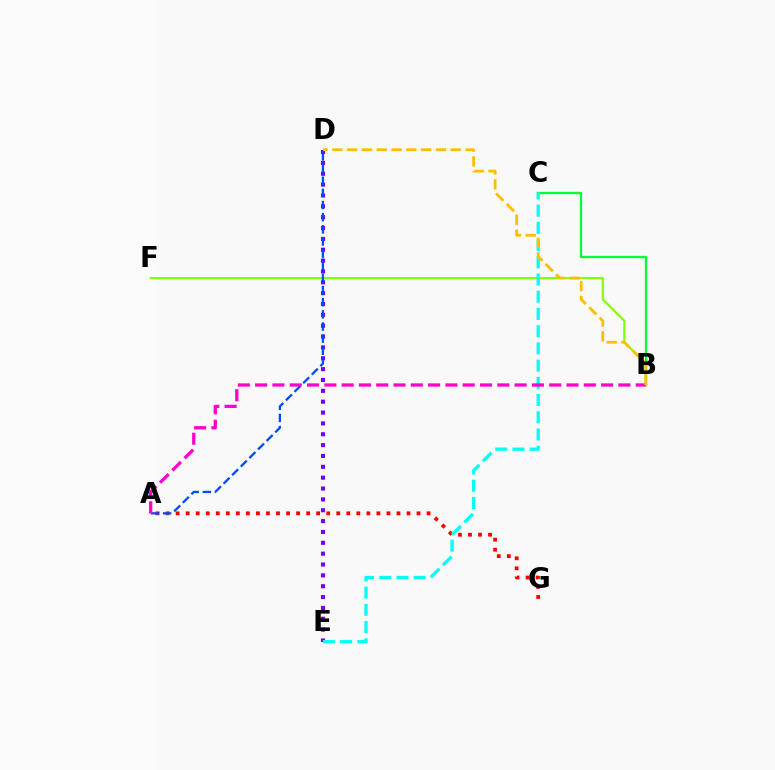{('B', 'C'): [{'color': '#00ff39', 'line_style': 'solid', 'thickness': 1.64}], ('B', 'F'): [{'color': '#84ff00', 'line_style': 'solid', 'thickness': 1.56}], ('A', 'G'): [{'color': '#ff0000', 'line_style': 'dotted', 'thickness': 2.73}], ('D', 'E'): [{'color': '#7200ff', 'line_style': 'dotted', 'thickness': 2.95}], ('C', 'E'): [{'color': '#00fff6', 'line_style': 'dashed', 'thickness': 2.34}], ('A', 'D'): [{'color': '#004bff', 'line_style': 'dashed', 'thickness': 1.65}], ('A', 'B'): [{'color': '#ff00cf', 'line_style': 'dashed', 'thickness': 2.35}], ('B', 'D'): [{'color': '#ffbd00', 'line_style': 'dashed', 'thickness': 2.01}]}